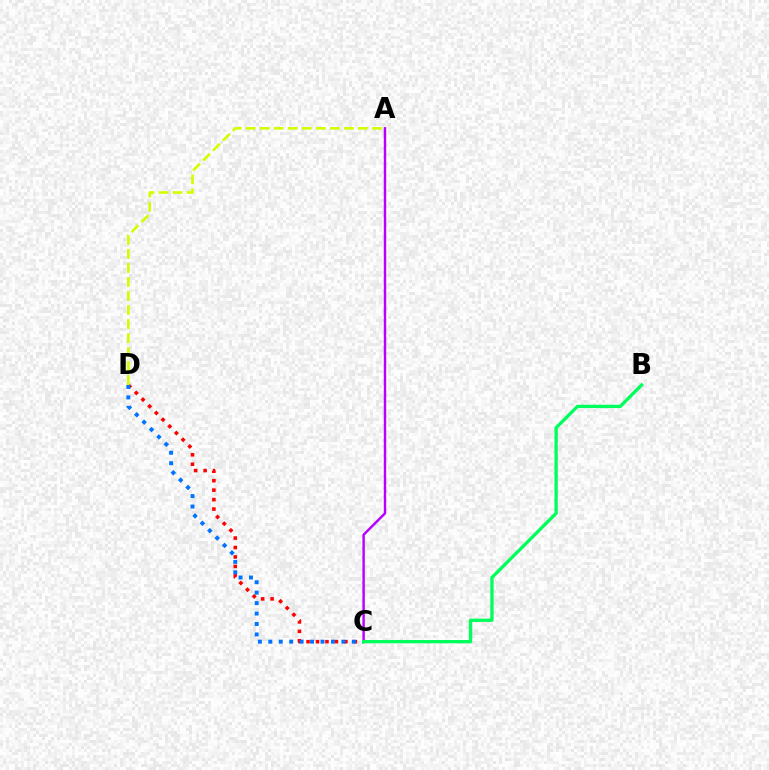{('C', 'D'): [{'color': '#ff0000', 'line_style': 'dotted', 'thickness': 2.57}, {'color': '#0074ff', 'line_style': 'dotted', 'thickness': 2.84}], ('A', 'D'): [{'color': '#d1ff00', 'line_style': 'dashed', 'thickness': 1.9}], ('A', 'C'): [{'color': '#b900ff', 'line_style': 'solid', 'thickness': 1.74}], ('B', 'C'): [{'color': '#00ff5c', 'line_style': 'solid', 'thickness': 2.38}]}